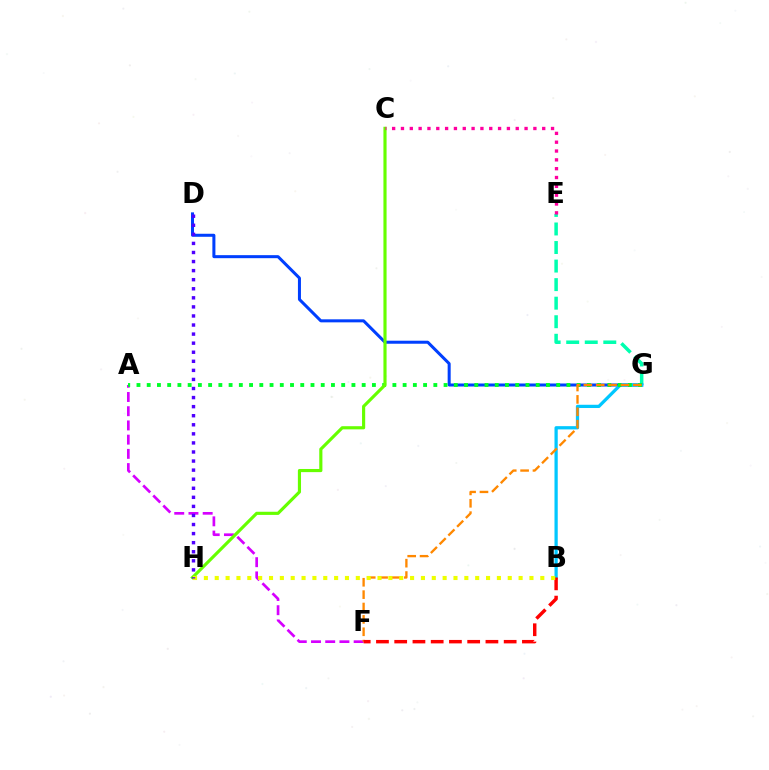{('E', 'G'): [{'color': '#00ffaf', 'line_style': 'dashed', 'thickness': 2.52}], ('D', 'G'): [{'color': '#003fff', 'line_style': 'solid', 'thickness': 2.18}], ('A', 'F'): [{'color': '#d600ff', 'line_style': 'dashed', 'thickness': 1.93}], ('B', 'G'): [{'color': '#00c7ff', 'line_style': 'solid', 'thickness': 2.34}], ('A', 'G'): [{'color': '#00ff27', 'line_style': 'dotted', 'thickness': 2.78}], ('C', 'H'): [{'color': '#66ff00', 'line_style': 'solid', 'thickness': 2.27}], ('F', 'G'): [{'color': '#ff8800', 'line_style': 'dashed', 'thickness': 1.68}], ('B', 'F'): [{'color': '#ff0000', 'line_style': 'dashed', 'thickness': 2.48}], ('B', 'H'): [{'color': '#eeff00', 'line_style': 'dotted', 'thickness': 2.95}], ('C', 'E'): [{'color': '#ff00a0', 'line_style': 'dotted', 'thickness': 2.4}], ('D', 'H'): [{'color': '#4f00ff', 'line_style': 'dotted', 'thickness': 2.46}]}